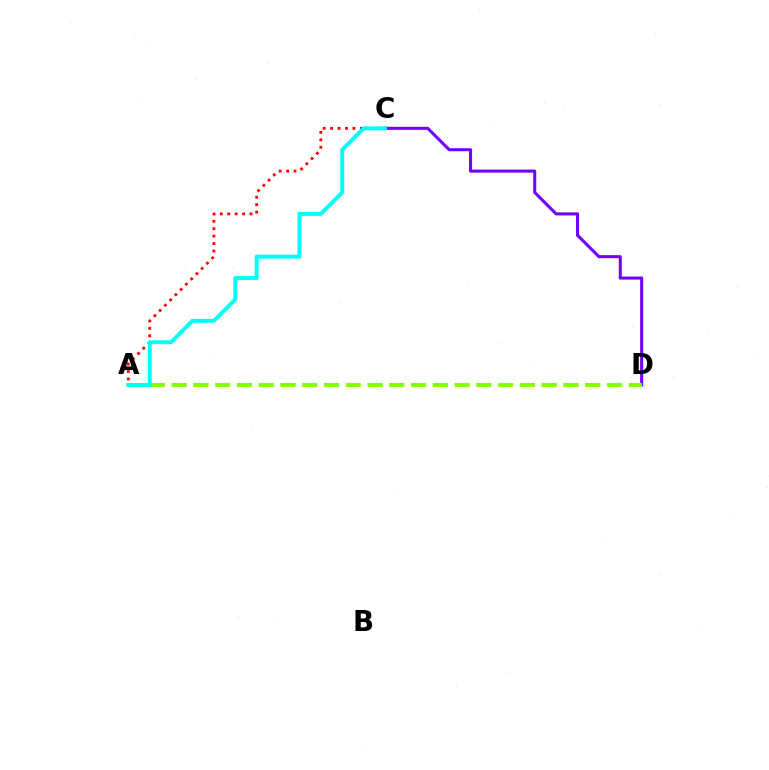{('A', 'C'): [{'color': '#ff0000', 'line_style': 'dotted', 'thickness': 2.02}, {'color': '#00fff6', 'line_style': 'solid', 'thickness': 2.84}], ('C', 'D'): [{'color': '#7200ff', 'line_style': 'solid', 'thickness': 2.2}], ('A', 'D'): [{'color': '#84ff00', 'line_style': 'dashed', 'thickness': 2.96}]}